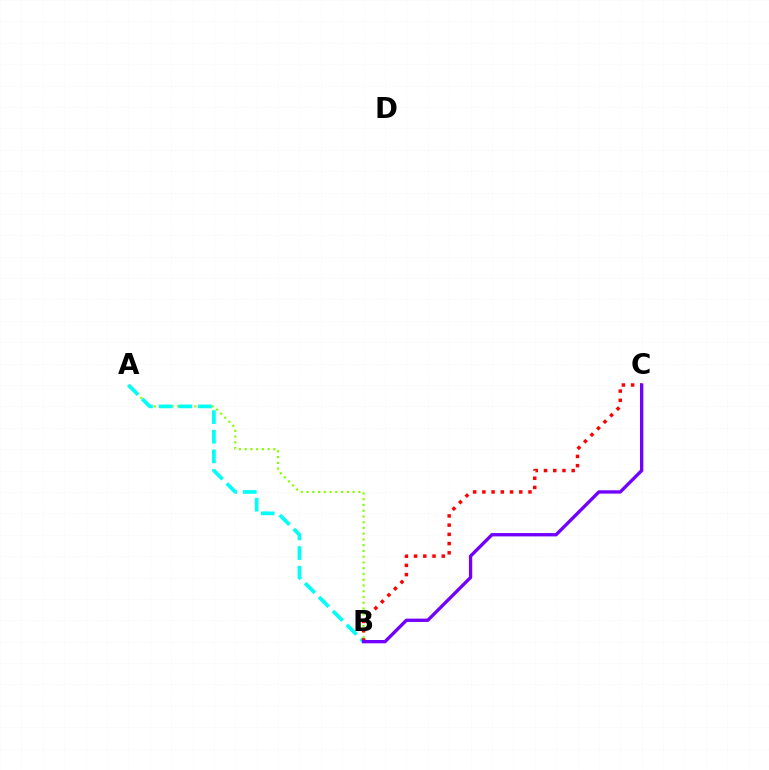{('A', 'B'): [{'color': '#84ff00', 'line_style': 'dotted', 'thickness': 1.56}, {'color': '#00fff6', 'line_style': 'dashed', 'thickness': 2.67}], ('B', 'C'): [{'color': '#ff0000', 'line_style': 'dotted', 'thickness': 2.51}, {'color': '#7200ff', 'line_style': 'solid', 'thickness': 2.39}]}